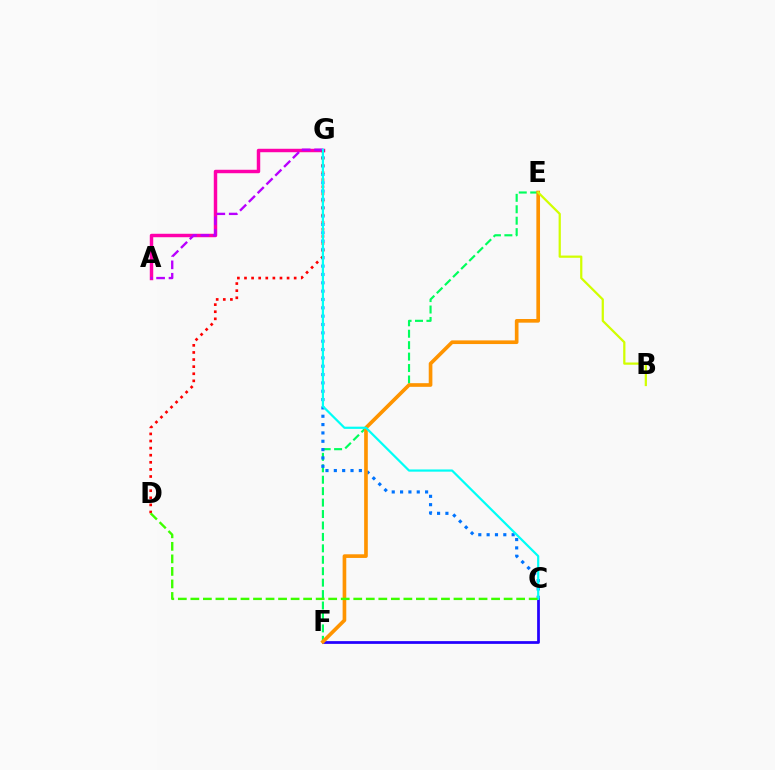{('C', 'F'): [{'color': '#2500ff', 'line_style': 'solid', 'thickness': 1.98}], ('E', 'F'): [{'color': '#00ff5c', 'line_style': 'dashed', 'thickness': 1.55}, {'color': '#ff9400', 'line_style': 'solid', 'thickness': 2.63}], ('A', 'G'): [{'color': '#ff00ac', 'line_style': 'solid', 'thickness': 2.49}, {'color': '#b900ff', 'line_style': 'dashed', 'thickness': 1.69}], ('C', 'G'): [{'color': '#0074ff', 'line_style': 'dotted', 'thickness': 2.27}, {'color': '#00fff6', 'line_style': 'solid', 'thickness': 1.59}], ('D', 'G'): [{'color': '#ff0000', 'line_style': 'dotted', 'thickness': 1.93}], ('B', 'E'): [{'color': '#d1ff00', 'line_style': 'solid', 'thickness': 1.61}], ('C', 'D'): [{'color': '#3dff00', 'line_style': 'dashed', 'thickness': 1.7}]}